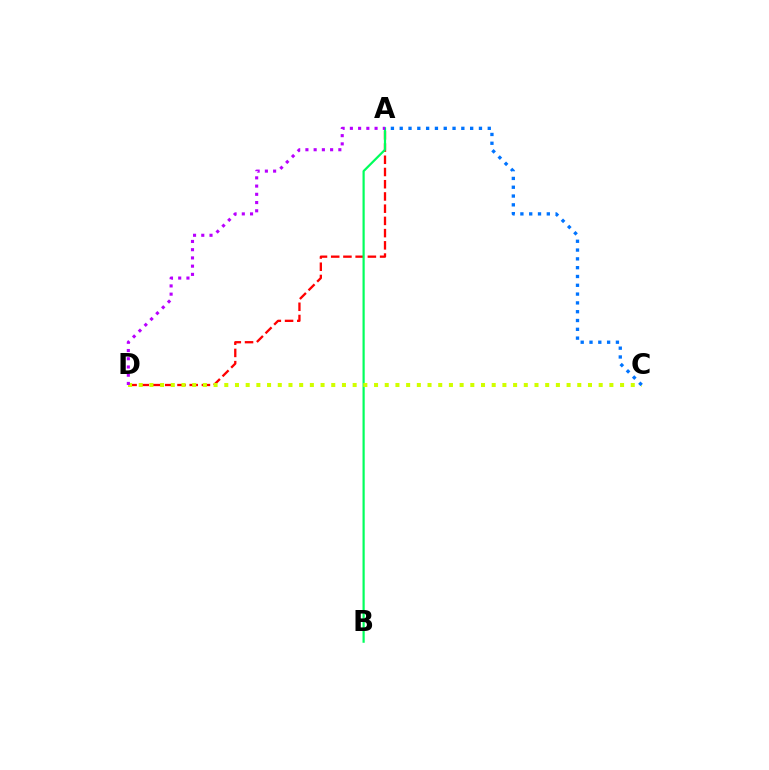{('A', 'D'): [{'color': '#ff0000', 'line_style': 'dashed', 'thickness': 1.66}, {'color': '#b900ff', 'line_style': 'dotted', 'thickness': 2.24}], ('A', 'B'): [{'color': '#00ff5c', 'line_style': 'solid', 'thickness': 1.59}], ('C', 'D'): [{'color': '#d1ff00', 'line_style': 'dotted', 'thickness': 2.91}], ('A', 'C'): [{'color': '#0074ff', 'line_style': 'dotted', 'thickness': 2.39}]}